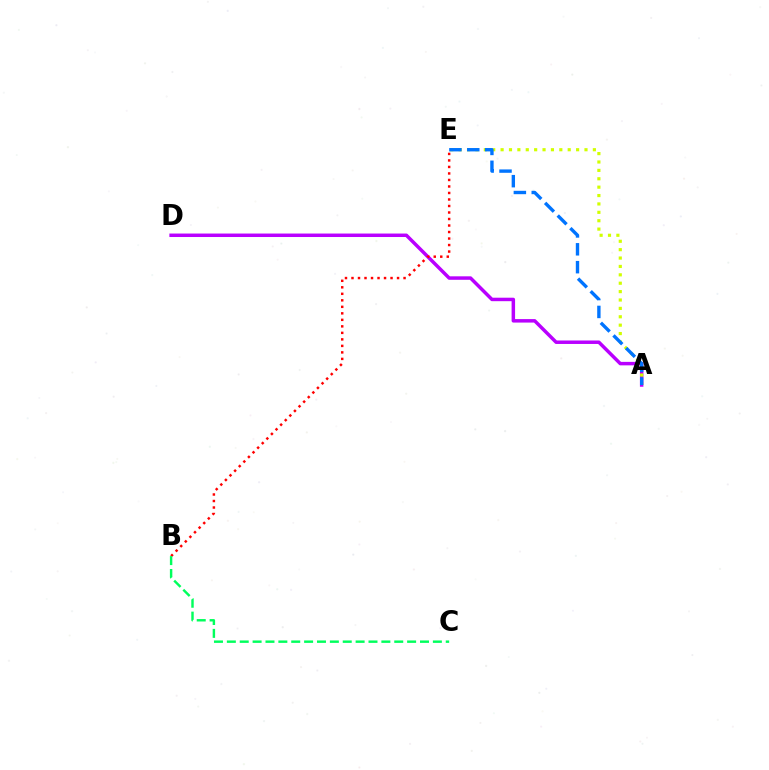{('A', 'D'): [{'color': '#b900ff', 'line_style': 'solid', 'thickness': 2.51}], ('A', 'E'): [{'color': '#d1ff00', 'line_style': 'dotted', 'thickness': 2.28}, {'color': '#0074ff', 'line_style': 'dashed', 'thickness': 2.43}], ('B', 'E'): [{'color': '#ff0000', 'line_style': 'dotted', 'thickness': 1.77}], ('B', 'C'): [{'color': '#00ff5c', 'line_style': 'dashed', 'thickness': 1.75}]}